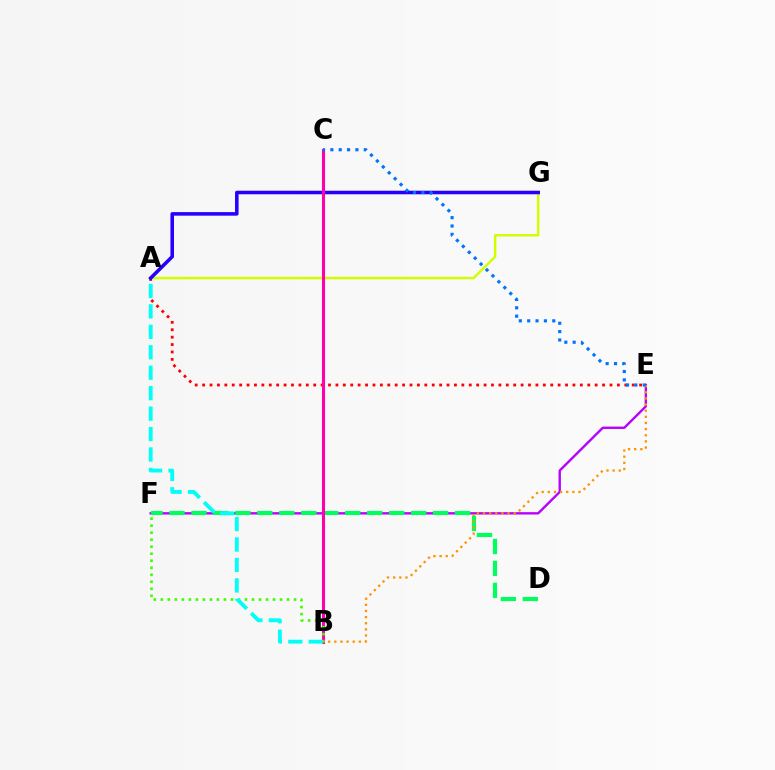{('E', 'F'): [{'color': '#b900ff', 'line_style': 'solid', 'thickness': 1.71}], ('A', 'G'): [{'color': '#d1ff00', 'line_style': 'solid', 'thickness': 1.77}, {'color': '#2500ff', 'line_style': 'solid', 'thickness': 2.56}], ('D', 'F'): [{'color': '#00ff5c', 'line_style': 'dashed', 'thickness': 2.98}], ('A', 'E'): [{'color': '#ff0000', 'line_style': 'dotted', 'thickness': 2.01}], ('B', 'C'): [{'color': '#ff00ac', 'line_style': 'solid', 'thickness': 2.21}], ('B', 'F'): [{'color': '#3dff00', 'line_style': 'dotted', 'thickness': 1.91}], ('B', 'E'): [{'color': '#ff9400', 'line_style': 'dotted', 'thickness': 1.67}], ('C', 'E'): [{'color': '#0074ff', 'line_style': 'dotted', 'thickness': 2.27}], ('A', 'B'): [{'color': '#00fff6', 'line_style': 'dashed', 'thickness': 2.78}]}